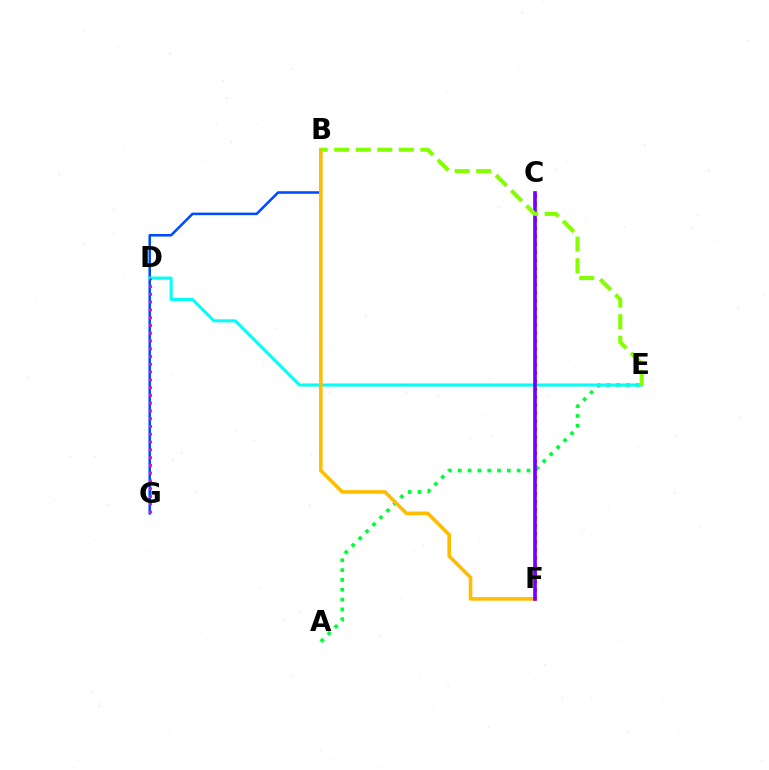{('B', 'G'): [{'color': '#004bff', 'line_style': 'solid', 'thickness': 1.84}], ('C', 'F'): [{'color': '#ff0000', 'line_style': 'dotted', 'thickness': 2.18}, {'color': '#7200ff', 'line_style': 'solid', 'thickness': 2.63}], ('A', 'E'): [{'color': '#00ff39', 'line_style': 'dotted', 'thickness': 2.67}], ('D', 'E'): [{'color': '#00fff6', 'line_style': 'solid', 'thickness': 2.18}], ('B', 'F'): [{'color': '#ffbd00', 'line_style': 'solid', 'thickness': 2.6}], ('D', 'G'): [{'color': '#ff00cf', 'line_style': 'dotted', 'thickness': 2.11}], ('B', 'E'): [{'color': '#84ff00', 'line_style': 'dashed', 'thickness': 2.93}]}